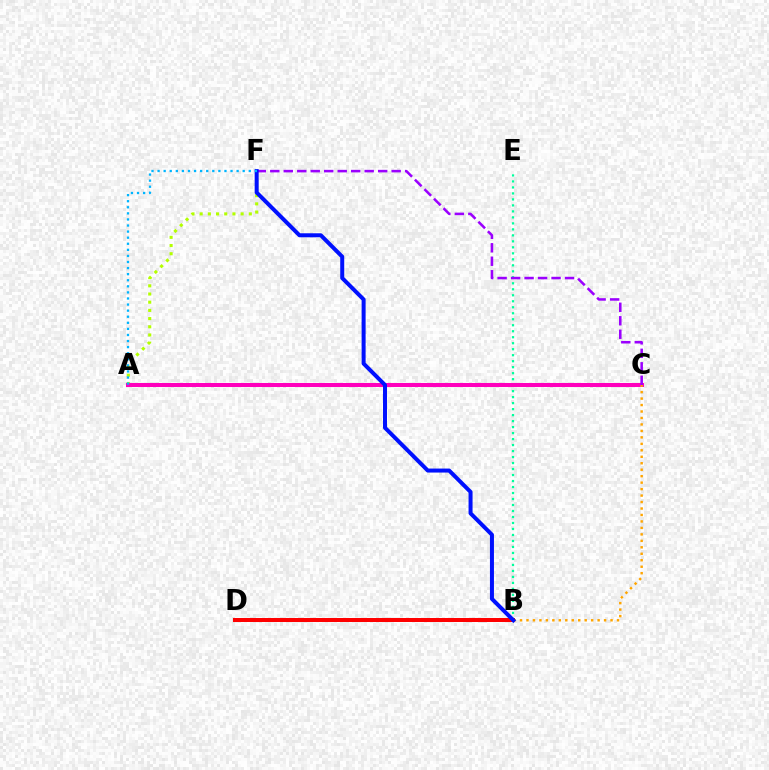{('B', 'E'): [{'color': '#00ff9d', 'line_style': 'dotted', 'thickness': 1.63}], ('B', 'D'): [{'color': '#08ff00', 'line_style': 'dotted', 'thickness': 2.64}, {'color': '#ff0000', 'line_style': 'solid', 'thickness': 2.88}], ('A', 'F'): [{'color': '#b3ff00', 'line_style': 'dotted', 'thickness': 2.23}, {'color': '#00b5ff', 'line_style': 'dotted', 'thickness': 1.65}], ('A', 'C'): [{'color': '#ff00bd', 'line_style': 'solid', 'thickness': 2.9}], ('B', 'C'): [{'color': '#ffa500', 'line_style': 'dotted', 'thickness': 1.76}], ('C', 'F'): [{'color': '#9b00ff', 'line_style': 'dashed', 'thickness': 1.83}], ('B', 'F'): [{'color': '#0010ff', 'line_style': 'solid', 'thickness': 2.88}]}